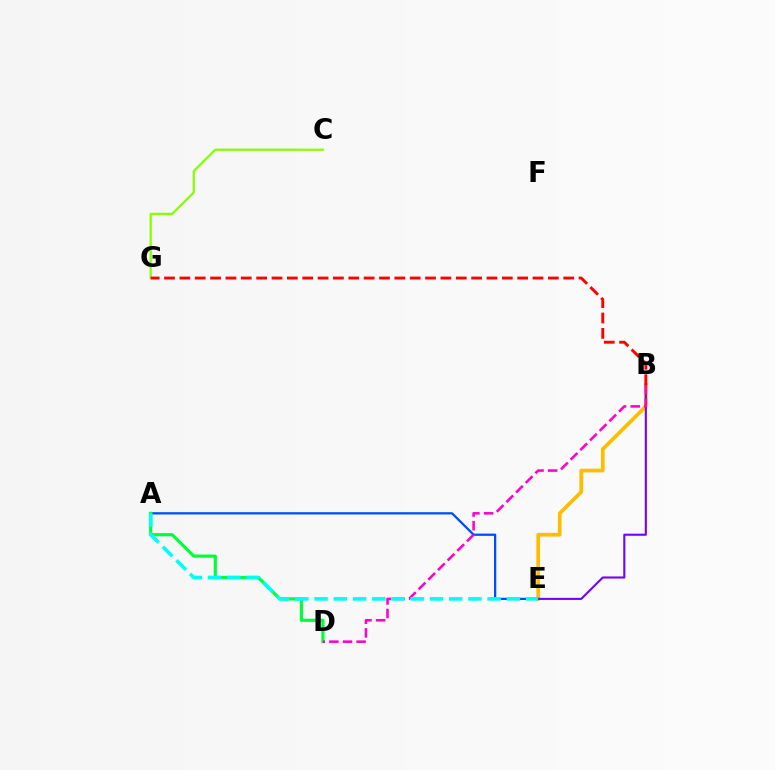{('B', 'E'): [{'color': '#ffbd00', 'line_style': 'solid', 'thickness': 2.68}, {'color': '#7200ff', 'line_style': 'solid', 'thickness': 1.5}], ('A', 'E'): [{'color': '#004bff', 'line_style': 'solid', 'thickness': 1.63}, {'color': '#00fff6', 'line_style': 'dashed', 'thickness': 2.61}], ('C', 'G'): [{'color': '#84ff00', 'line_style': 'solid', 'thickness': 1.59}], ('A', 'D'): [{'color': '#00ff39', 'line_style': 'solid', 'thickness': 2.29}], ('B', 'G'): [{'color': '#ff0000', 'line_style': 'dashed', 'thickness': 2.09}], ('B', 'D'): [{'color': '#ff00cf', 'line_style': 'dashed', 'thickness': 1.85}]}